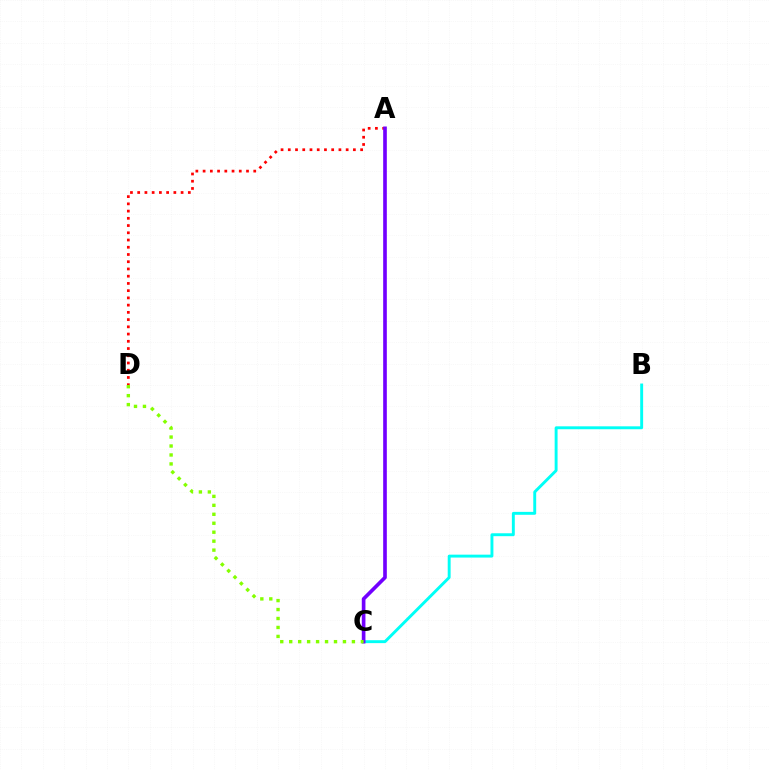{('B', 'C'): [{'color': '#00fff6', 'line_style': 'solid', 'thickness': 2.1}], ('A', 'D'): [{'color': '#ff0000', 'line_style': 'dotted', 'thickness': 1.97}], ('A', 'C'): [{'color': '#7200ff', 'line_style': 'solid', 'thickness': 2.63}], ('C', 'D'): [{'color': '#84ff00', 'line_style': 'dotted', 'thickness': 2.43}]}